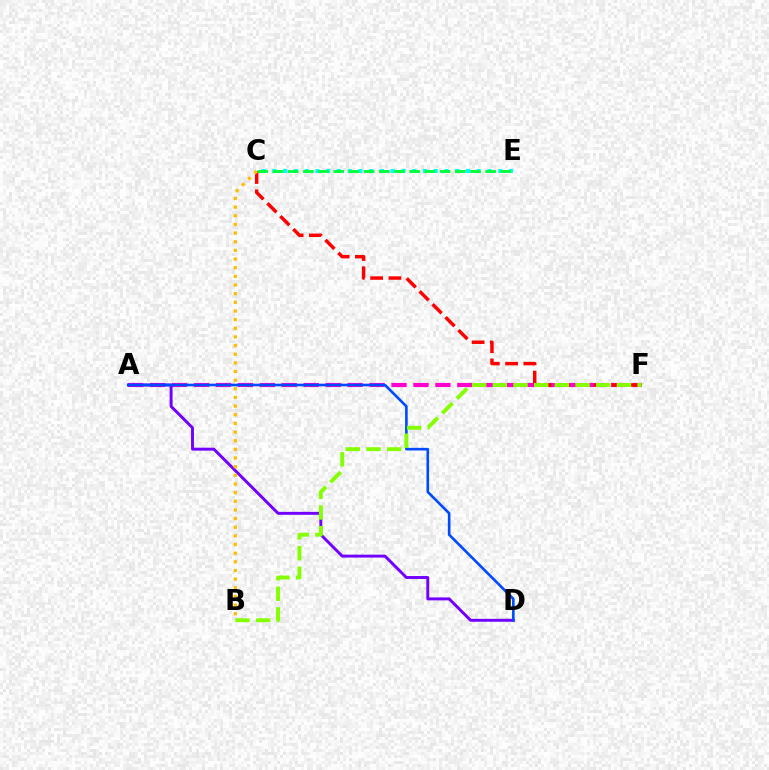{('A', 'F'): [{'color': '#ff00cf', 'line_style': 'dashed', 'thickness': 2.98}], ('C', 'E'): [{'color': '#00fff6', 'line_style': 'dotted', 'thickness': 2.92}, {'color': '#00ff39', 'line_style': 'dashed', 'thickness': 2.06}], ('C', 'F'): [{'color': '#ff0000', 'line_style': 'dashed', 'thickness': 2.49}], ('A', 'D'): [{'color': '#7200ff', 'line_style': 'solid', 'thickness': 2.11}, {'color': '#004bff', 'line_style': 'solid', 'thickness': 1.89}], ('B', 'C'): [{'color': '#ffbd00', 'line_style': 'dotted', 'thickness': 2.35}], ('B', 'F'): [{'color': '#84ff00', 'line_style': 'dashed', 'thickness': 2.81}]}